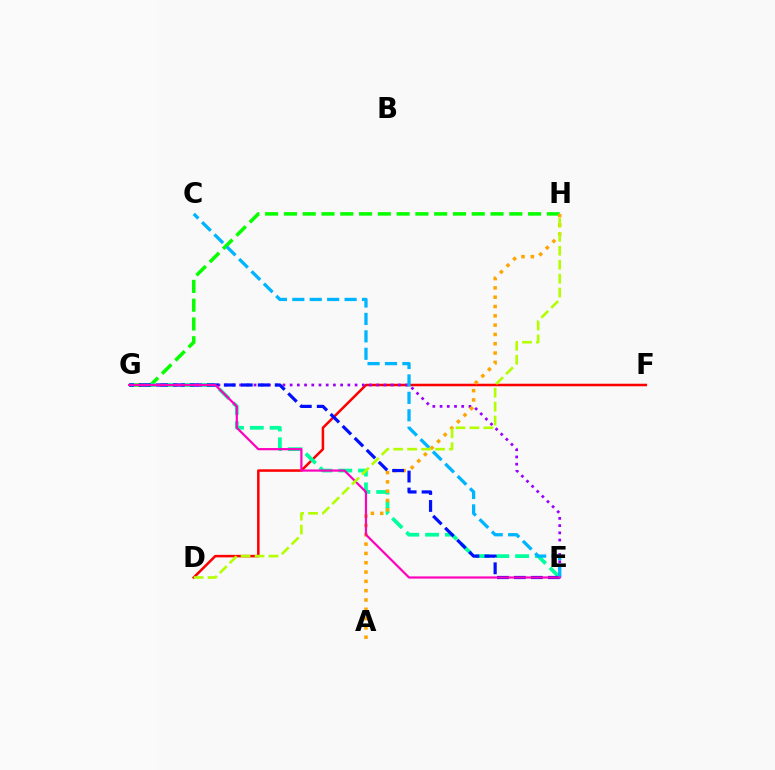{('D', 'F'): [{'color': '#ff0000', 'line_style': 'solid', 'thickness': 1.82}], ('G', 'H'): [{'color': '#08ff00', 'line_style': 'dashed', 'thickness': 2.55}], ('E', 'G'): [{'color': '#9b00ff', 'line_style': 'dotted', 'thickness': 1.96}, {'color': '#00ff9d', 'line_style': 'dashed', 'thickness': 2.69}, {'color': '#0010ff', 'line_style': 'dashed', 'thickness': 2.3}, {'color': '#ff00bd', 'line_style': 'solid', 'thickness': 1.58}], ('A', 'H'): [{'color': '#ffa500', 'line_style': 'dotted', 'thickness': 2.53}], ('C', 'E'): [{'color': '#00b5ff', 'line_style': 'dashed', 'thickness': 2.37}], ('D', 'H'): [{'color': '#b3ff00', 'line_style': 'dashed', 'thickness': 1.9}]}